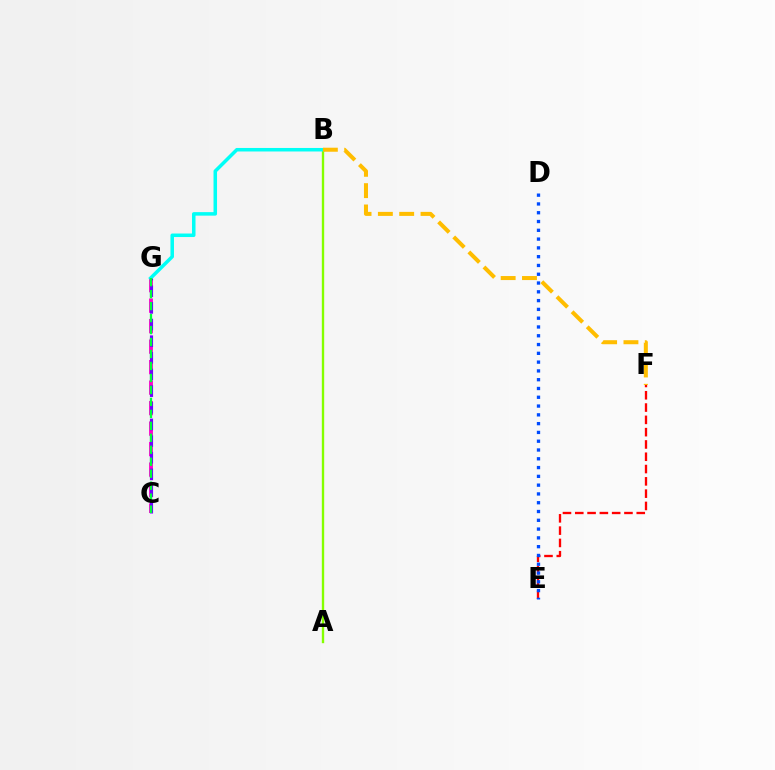{('C', 'G'): [{'color': '#ff00cf', 'line_style': 'dashed', 'thickness': 2.78}, {'color': '#7200ff', 'line_style': 'dashed', 'thickness': 2.26}, {'color': '#00ff39', 'line_style': 'dashed', 'thickness': 1.63}], ('E', 'F'): [{'color': '#ff0000', 'line_style': 'dashed', 'thickness': 1.67}], ('A', 'B'): [{'color': '#84ff00', 'line_style': 'solid', 'thickness': 1.7}], ('B', 'G'): [{'color': '#00fff6', 'line_style': 'solid', 'thickness': 2.53}], ('B', 'F'): [{'color': '#ffbd00', 'line_style': 'dashed', 'thickness': 2.9}], ('D', 'E'): [{'color': '#004bff', 'line_style': 'dotted', 'thickness': 2.39}]}